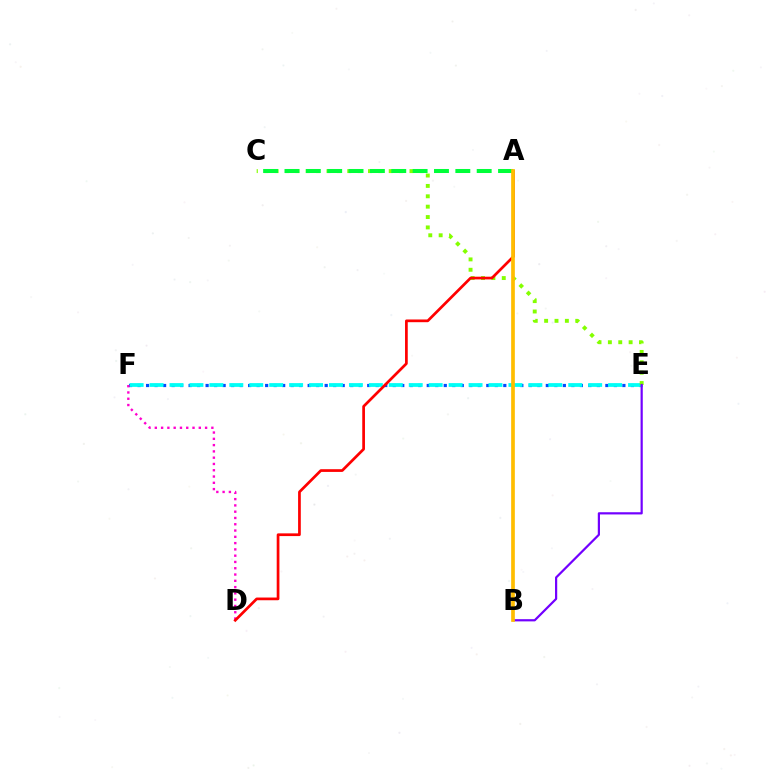{('E', 'F'): [{'color': '#004bff', 'line_style': 'dotted', 'thickness': 2.31}, {'color': '#00fff6', 'line_style': 'dashed', 'thickness': 2.71}], ('C', 'E'): [{'color': '#84ff00', 'line_style': 'dotted', 'thickness': 2.82}], ('D', 'F'): [{'color': '#ff00cf', 'line_style': 'dotted', 'thickness': 1.71}], ('B', 'E'): [{'color': '#7200ff', 'line_style': 'solid', 'thickness': 1.59}], ('A', 'D'): [{'color': '#ff0000', 'line_style': 'solid', 'thickness': 1.96}], ('A', 'C'): [{'color': '#00ff39', 'line_style': 'dashed', 'thickness': 2.9}], ('A', 'B'): [{'color': '#ffbd00', 'line_style': 'solid', 'thickness': 2.66}]}